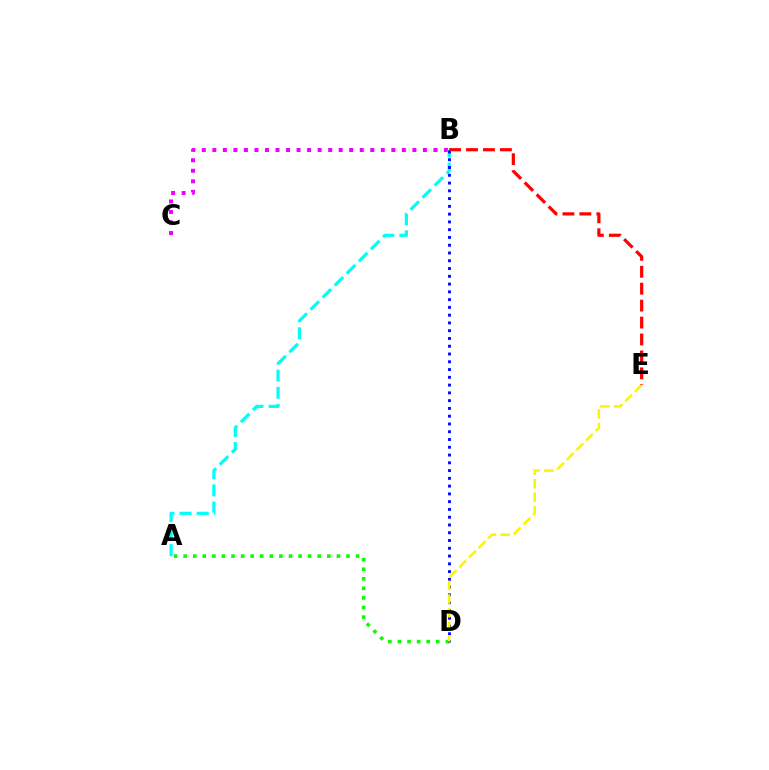{('B', 'C'): [{'color': '#ee00ff', 'line_style': 'dotted', 'thickness': 2.86}], ('A', 'B'): [{'color': '#00fff6', 'line_style': 'dashed', 'thickness': 2.32}], ('A', 'D'): [{'color': '#08ff00', 'line_style': 'dotted', 'thickness': 2.6}], ('B', 'D'): [{'color': '#0010ff', 'line_style': 'dotted', 'thickness': 2.11}], ('D', 'E'): [{'color': '#fcf500', 'line_style': 'dashed', 'thickness': 1.85}], ('B', 'E'): [{'color': '#ff0000', 'line_style': 'dashed', 'thickness': 2.3}]}